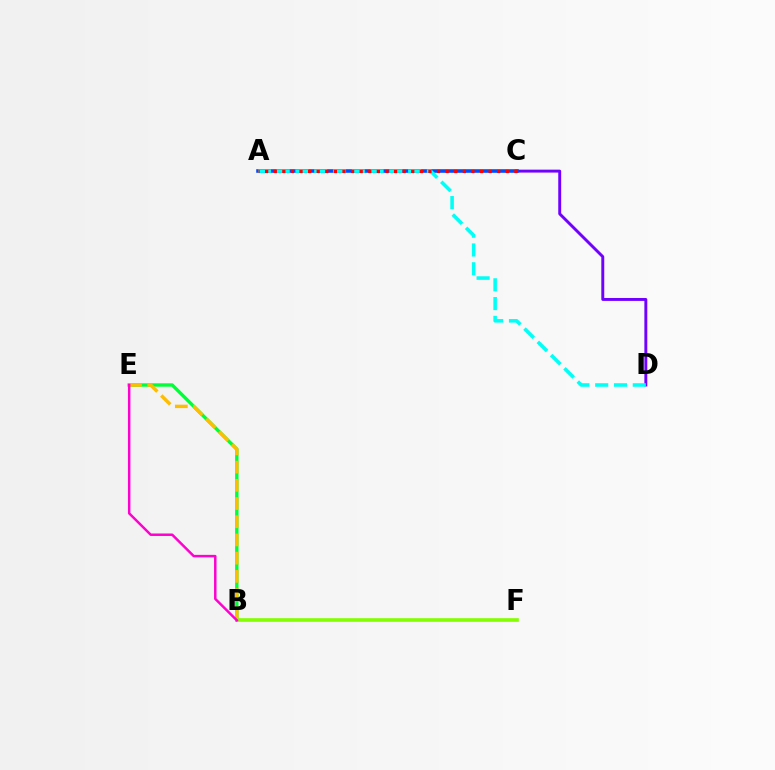{('B', 'E'): [{'color': '#00ff39', 'line_style': 'solid', 'thickness': 2.44}, {'color': '#ffbd00', 'line_style': 'dashed', 'thickness': 2.47}, {'color': '#ff00cf', 'line_style': 'solid', 'thickness': 1.79}], ('C', 'D'): [{'color': '#7200ff', 'line_style': 'solid', 'thickness': 2.11}], ('A', 'C'): [{'color': '#004bff', 'line_style': 'solid', 'thickness': 2.58}, {'color': '#ff0000', 'line_style': 'dotted', 'thickness': 2.33}], ('A', 'D'): [{'color': '#00fff6', 'line_style': 'dashed', 'thickness': 2.55}], ('B', 'F'): [{'color': '#84ff00', 'line_style': 'solid', 'thickness': 2.62}]}